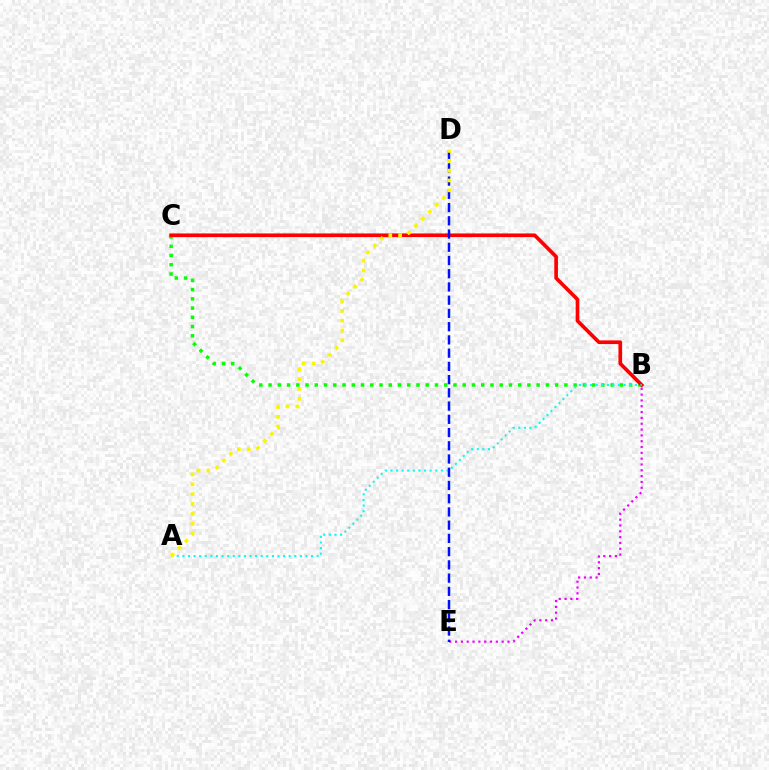{('B', 'C'): [{'color': '#08ff00', 'line_style': 'dotted', 'thickness': 2.51}, {'color': '#ff0000', 'line_style': 'solid', 'thickness': 2.64}], ('B', 'E'): [{'color': '#ee00ff', 'line_style': 'dotted', 'thickness': 1.58}], ('A', 'B'): [{'color': '#00fff6', 'line_style': 'dotted', 'thickness': 1.52}], ('D', 'E'): [{'color': '#0010ff', 'line_style': 'dashed', 'thickness': 1.8}], ('A', 'D'): [{'color': '#fcf500', 'line_style': 'dotted', 'thickness': 2.68}]}